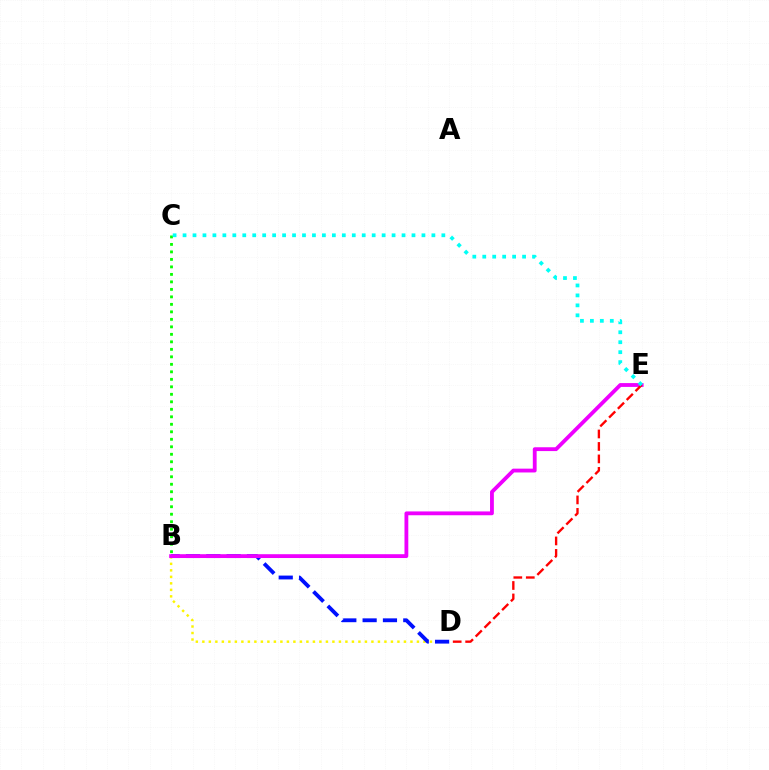{('B', 'D'): [{'color': '#fcf500', 'line_style': 'dotted', 'thickness': 1.77}, {'color': '#0010ff', 'line_style': 'dashed', 'thickness': 2.76}], ('B', 'C'): [{'color': '#08ff00', 'line_style': 'dotted', 'thickness': 2.04}], ('B', 'E'): [{'color': '#ee00ff', 'line_style': 'solid', 'thickness': 2.75}], ('D', 'E'): [{'color': '#ff0000', 'line_style': 'dashed', 'thickness': 1.69}], ('C', 'E'): [{'color': '#00fff6', 'line_style': 'dotted', 'thickness': 2.7}]}